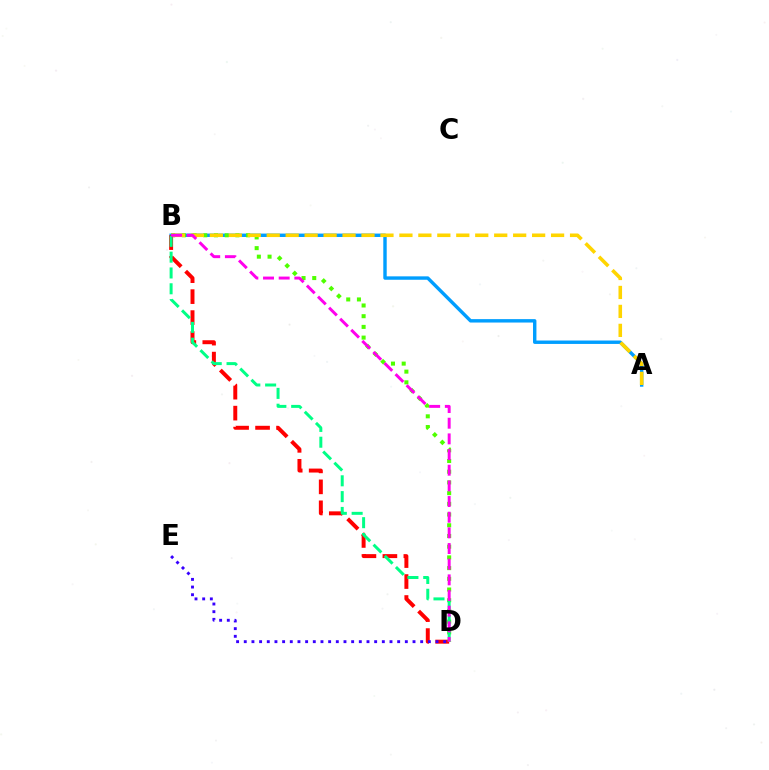{('A', 'B'): [{'color': '#009eff', 'line_style': 'solid', 'thickness': 2.46}, {'color': '#ffd500', 'line_style': 'dashed', 'thickness': 2.58}], ('B', 'D'): [{'color': '#4fff00', 'line_style': 'dotted', 'thickness': 2.91}, {'color': '#ff0000', 'line_style': 'dashed', 'thickness': 2.85}, {'color': '#00ff86', 'line_style': 'dashed', 'thickness': 2.15}, {'color': '#ff00ed', 'line_style': 'dashed', 'thickness': 2.13}], ('D', 'E'): [{'color': '#3700ff', 'line_style': 'dotted', 'thickness': 2.08}]}